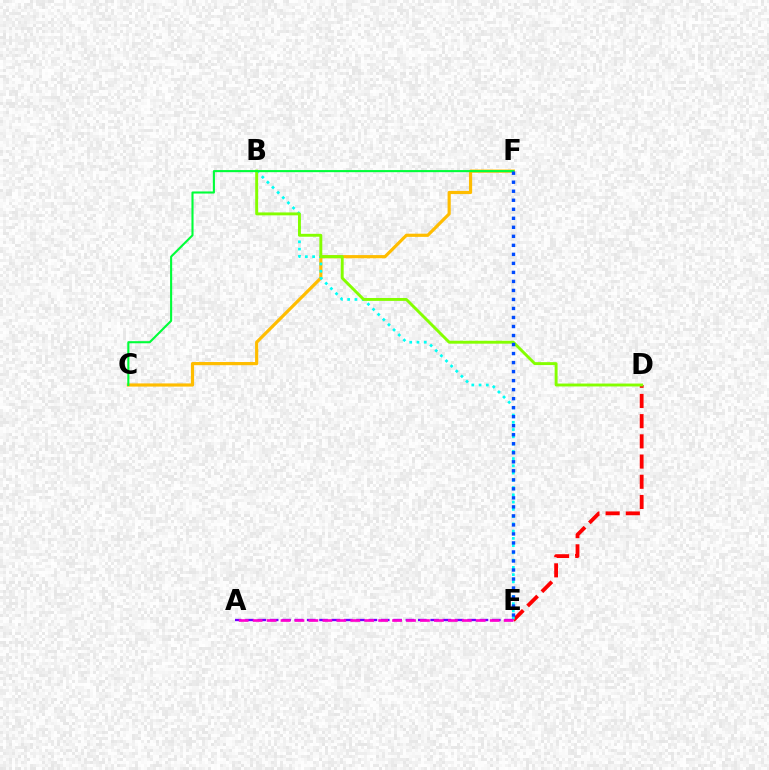{('D', 'E'): [{'color': '#ff0000', 'line_style': 'dashed', 'thickness': 2.74}], ('C', 'F'): [{'color': '#ffbd00', 'line_style': 'solid', 'thickness': 2.29}, {'color': '#00ff39', 'line_style': 'solid', 'thickness': 1.52}], ('B', 'E'): [{'color': '#00fff6', 'line_style': 'dotted', 'thickness': 1.97}], ('B', 'D'): [{'color': '#84ff00', 'line_style': 'solid', 'thickness': 2.09}], ('A', 'E'): [{'color': '#7200ff', 'line_style': 'dashed', 'thickness': 1.68}, {'color': '#ff00cf', 'line_style': 'dashed', 'thickness': 1.89}], ('E', 'F'): [{'color': '#004bff', 'line_style': 'dotted', 'thickness': 2.45}]}